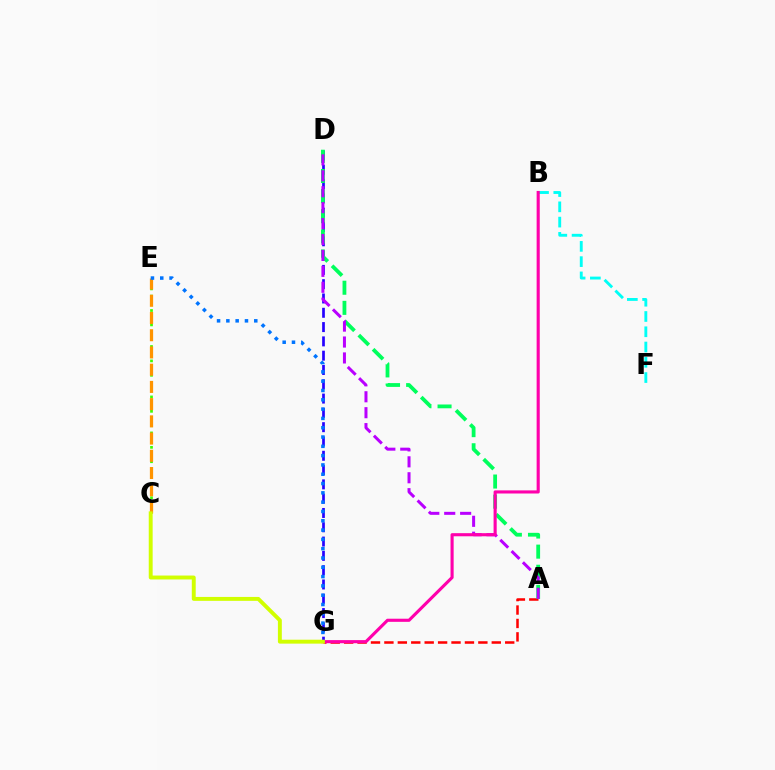{('D', 'G'): [{'color': '#2500ff', 'line_style': 'dashed', 'thickness': 1.94}], ('A', 'G'): [{'color': '#ff0000', 'line_style': 'dashed', 'thickness': 1.82}], ('B', 'F'): [{'color': '#00fff6', 'line_style': 'dashed', 'thickness': 2.07}], ('A', 'D'): [{'color': '#00ff5c', 'line_style': 'dashed', 'thickness': 2.73}, {'color': '#b900ff', 'line_style': 'dashed', 'thickness': 2.16}], ('B', 'G'): [{'color': '#ff00ac', 'line_style': 'solid', 'thickness': 2.24}], ('C', 'E'): [{'color': '#3dff00', 'line_style': 'dotted', 'thickness': 1.96}, {'color': '#ff9400', 'line_style': 'dashed', 'thickness': 2.34}], ('E', 'G'): [{'color': '#0074ff', 'line_style': 'dotted', 'thickness': 2.53}], ('C', 'G'): [{'color': '#d1ff00', 'line_style': 'solid', 'thickness': 2.82}]}